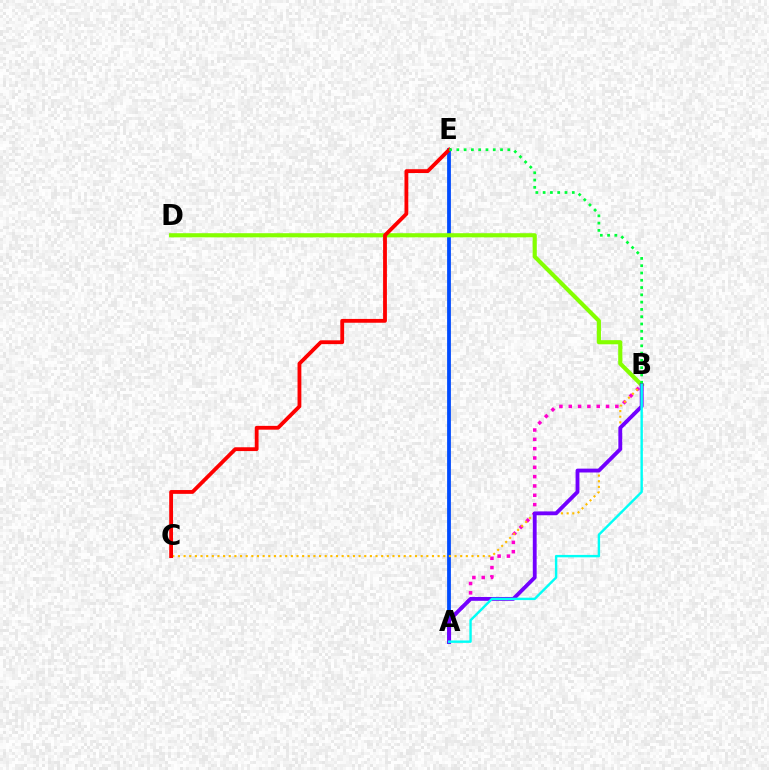{('A', 'E'): [{'color': '#004bff', 'line_style': 'solid', 'thickness': 2.73}], ('A', 'B'): [{'color': '#ff00cf', 'line_style': 'dotted', 'thickness': 2.53}, {'color': '#7200ff', 'line_style': 'solid', 'thickness': 2.77}, {'color': '#00fff6', 'line_style': 'solid', 'thickness': 1.73}], ('B', 'D'): [{'color': '#84ff00', 'line_style': 'solid', 'thickness': 2.98}], ('B', 'C'): [{'color': '#ffbd00', 'line_style': 'dotted', 'thickness': 1.53}], ('C', 'E'): [{'color': '#ff0000', 'line_style': 'solid', 'thickness': 2.74}], ('B', 'E'): [{'color': '#00ff39', 'line_style': 'dotted', 'thickness': 1.98}]}